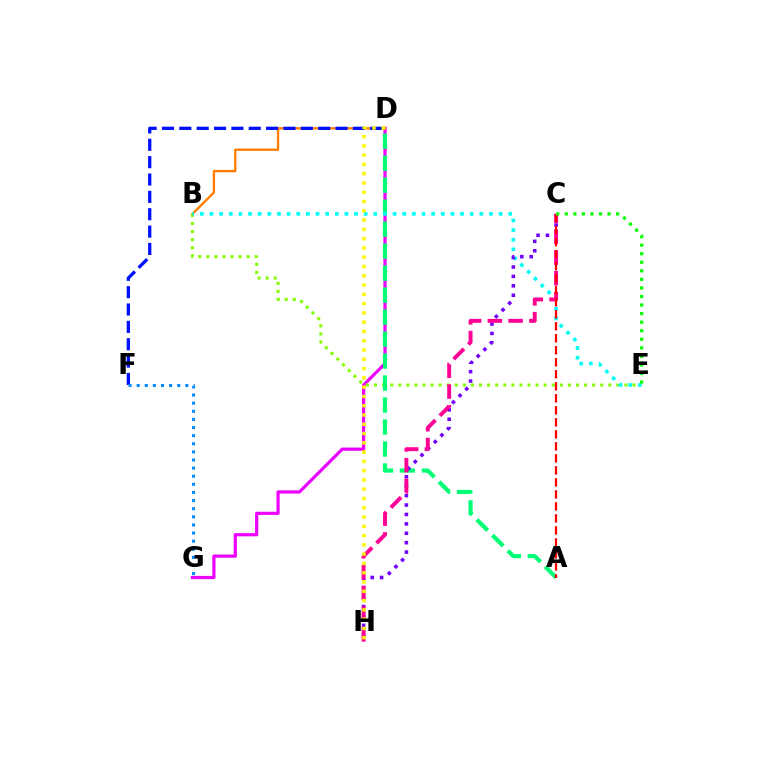{('D', 'G'): [{'color': '#ee00ff', 'line_style': 'solid', 'thickness': 2.31}], ('B', 'D'): [{'color': '#ff7c00', 'line_style': 'solid', 'thickness': 1.69}], ('D', 'F'): [{'color': '#0010ff', 'line_style': 'dashed', 'thickness': 2.36}], ('F', 'G'): [{'color': '#008cff', 'line_style': 'dotted', 'thickness': 2.2}], ('B', 'E'): [{'color': '#84ff00', 'line_style': 'dotted', 'thickness': 2.19}, {'color': '#00fff6', 'line_style': 'dotted', 'thickness': 2.62}], ('A', 'D'): [{'color': '#00ff74', 'line_style': 'dashed', 'thickness': 2.99}], ('C', 'H'): [{'color': '#7200ff', 'line_style': 'dotted', 'thickness': 2.56}, {'color': '#ff0094', 'line_style': 'dashed', 'thickness': 2.82}], ('D', 'H'): [{'color': '#fcf500', 'line_style': 'dotted', 'thickness': 2.52}], ('A', 'C'): [{'color': '#ff0000', 'line_style': 'dashed', 'thickness': 1.63}], ('C', 'E'): [{'color': '#08ff00', 'line_style': 'dotted', 'thickness': 2.32}]}